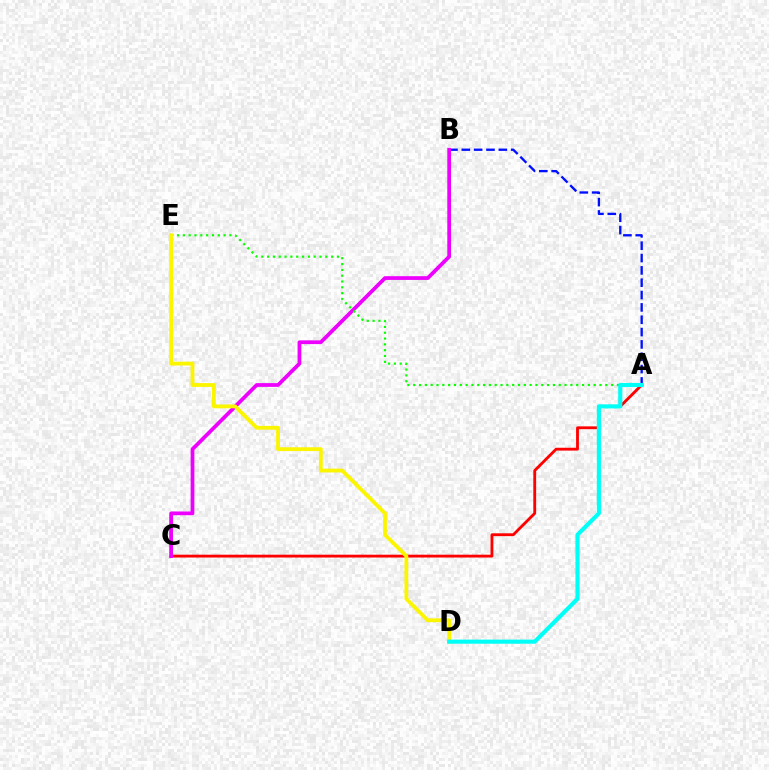{('A', 'C'): [{'color': '#ff0000', 'line_style': 'solid', 'thickness': 2.04}], ('A', 'B'): [{'color': '#0010ff', 'line_style': 'dashed', 'thickness': 1.68}], ('B', 'C'): [{'color': '#ee00ff', 'line_style': 'solid', 'thickness': 2.7}], ('A', 'E'): [{'color': '#08ff00', 'line_style': 'dotted', 'thickness': 1.58}], ('D', 'E'): [{'color': '#fcf500', 'line_style': 'solid', 'thickness': 2.75}], ('A', 'D'): [{'color': '#00fff6', 'line_style': 'solid', 'thickness': 2.97}]}